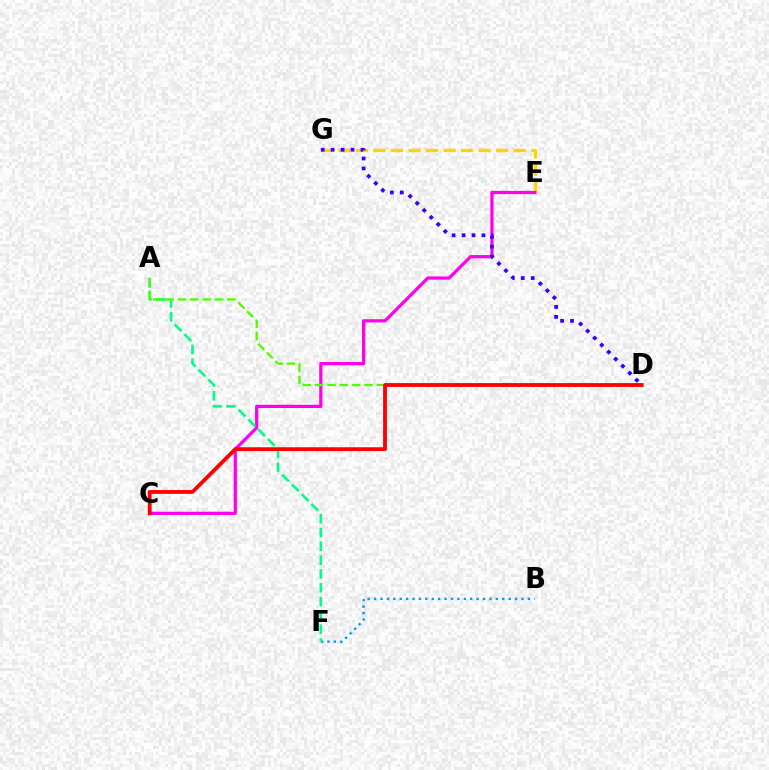{('E', 'G'): [{'color': '#ffd500', 'line_style': 'dashed', 'thickness': 2.38}], ('B', 'F'): [{'color': '#009eff', 'line_style': 'dotted', 'thickness': 1.74}], ('C', 'E'): [{'color': '#ff00ed', 'line_style': 'solid', 'thickness': 2.33}], ('D', 'G'): [{'color': '#3700ff', 'line_style': 'dotted', 'thickness': 2.7}], ('A', 'F'): [{'color': '#00ff86', 'line_style': 'dashed', 'thickness': 1.88}], ('A', 'D'): [{'color': '#4fff00', 'line_style': 'dashed', 'thickness': 1.68}], ('C', 'D'): [{'color': '#ff0000', 'line_style': 'solid', 'thickness': 2.75}]}